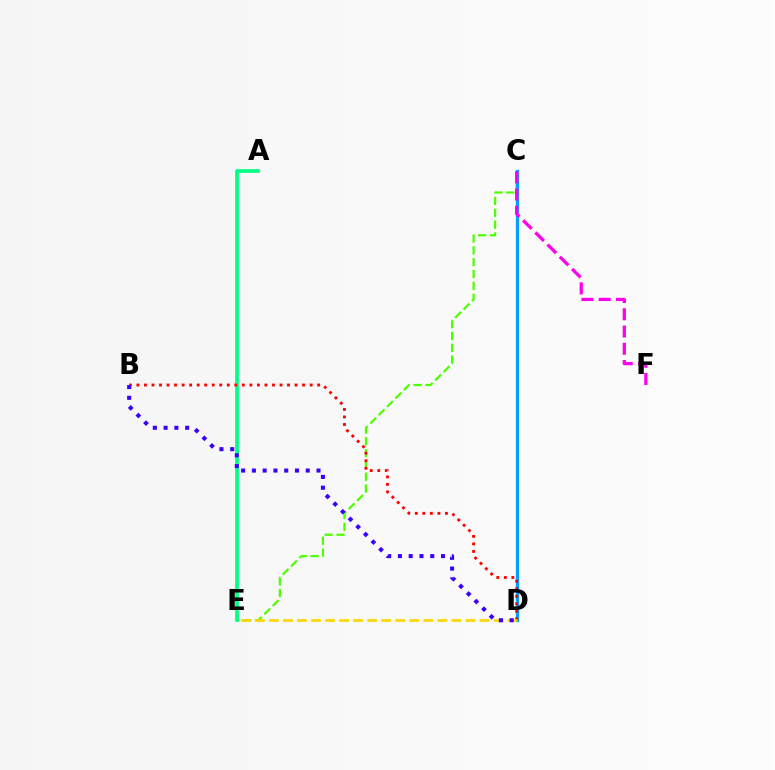{('C', 'E'): [{'color': '#4fff00', 'line_style': 'dashed', 'thickness': 1.61}], ('C', 'D'): [{'color': '#009eff', 'line_style': 'solid', 'thickness': 2.34}], ('C', 'F'): [{'color': '#ff00ed', 'line_style': 'dashed', 'thickness': 2.34}], ('A', 'E'): [{'color': '#00ff86', 'line_style': 'solid', 'thickness': 2.67}], ('B', 'D'): [{'color': '#ff0000', 'line_style': 'dotted', 'thickness': 2.05}, {'color': '#3700ff', 'line_style': 'dotted', 'thickness': 2.93}], ('D', 'E'): [{'color': '#ffd500', 'line_style': 'dashed', 'thickness': 1.91}]}